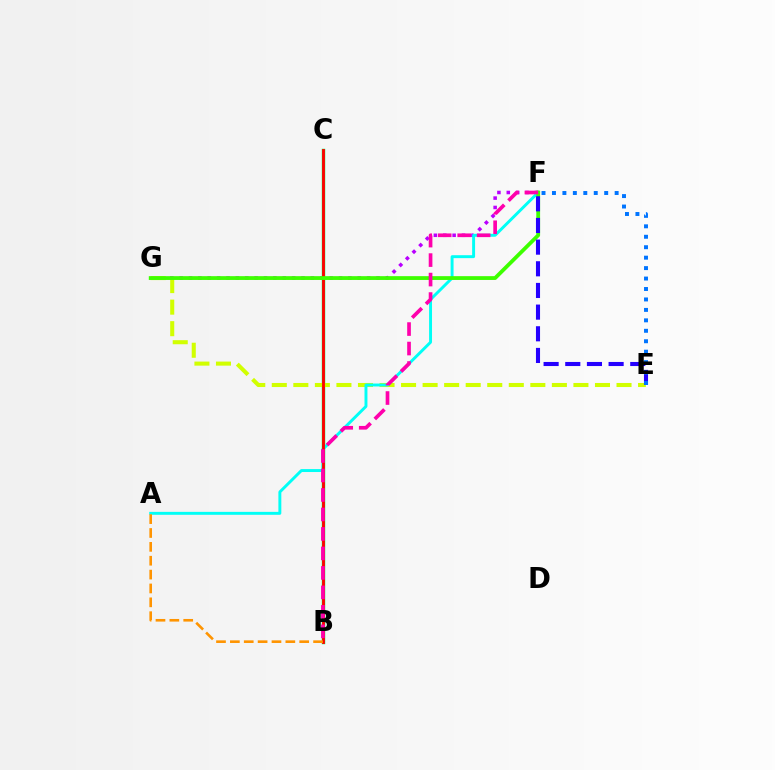{('F', 'G'): [{'color': '#b900ff', 'line_style': 'dotted', 'thickness': 2.55}, {'color': '#3dff00', 'line_style': 'solid', 'thickness': 2.73}], ('B', 'C'): [{'color': '#00ff5c', 'line_style': 'solid', 'thickness': 2.49}, {'color': '#ff0000', 'line_style': 'solid', 'thickness': 2.05}], ('E', 'G'): [{'color': '#d1ff00', 'line_style': 'dashed', 'thickness': 2.93}], ('A', 'F'): [{'color': '#00fff6', 'line_style': 'solid', 'thickness': 2.11}], ('A', 'B'): [{'color': '#ff9400', 'line_style': 'dashed', 'thickness': 1.88}], ('B', 'F'): [{'color': '#ff00ac', 'line_style': 'dashed', 'thickness': 2.65}], ('E', 'F'): [{'color': '#2500ff', 'line_style': 'dashed', 'thickness': 2.94}, {'color': '#0074ff', 'line_style': 'dotted', 'thickness': 2.84}]}